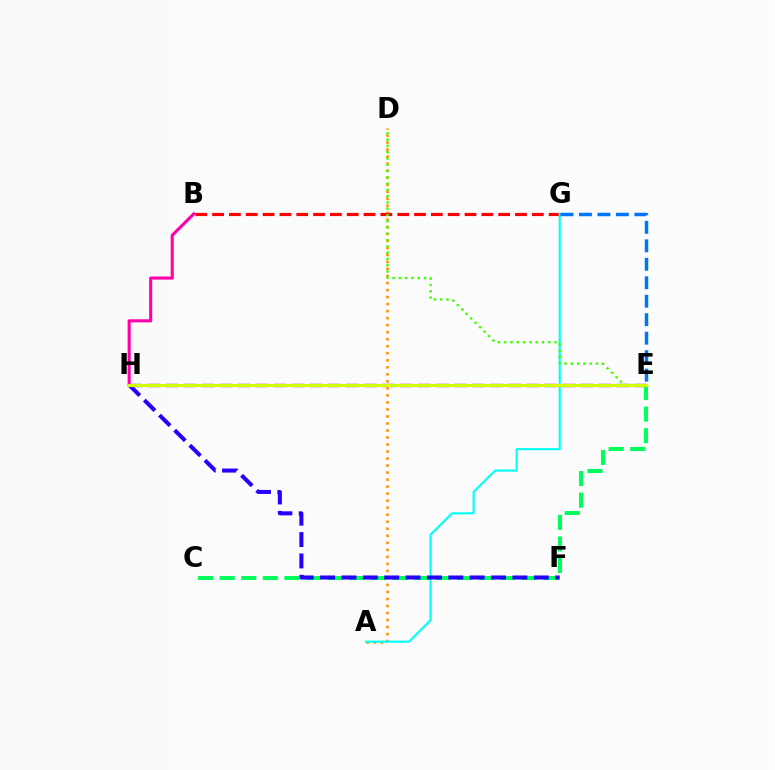{('E', 'H'): [{'color': '#b900ff', 'line_style': 'dashed', 'thickness': 2.45}, {'color': '#d1ff00', 'line_style': 'solid', 'thickness': 2.3}], ('A', 'D'): [{'color': '#ff9400', 'line_style': 'dotted', 'thickness': 1.91}], ('C', 'E'): [{'color': '#00ff5c', 'line_style': 'dashed', 'thickness': 2.93}], ('B', 'H'): [{'color': '#ff00ac', 'line_style': 'solid', 'thickness': 2.23}], ('B', 'G'): [{'color': '#ff0000', 'line_style': 'dashed', 'thickness': 2.29}], ('A', 'G'): [{'color': '#00fff6', 'line_style': 'solid', 'thickness': 1.53}], ('F', 'H'): [{'color': '#2500ff', 'line_style': 'dashed', 'thickness': 2.9}], ('D', 'E'): [{'color': '#3dff00', 'line_style': 'dotted', 'thickness': 1.71}], ('E', 'G'): [{'color': '#0074ff', 'line_style': 'dashed', 'thickness': 2.51}]}